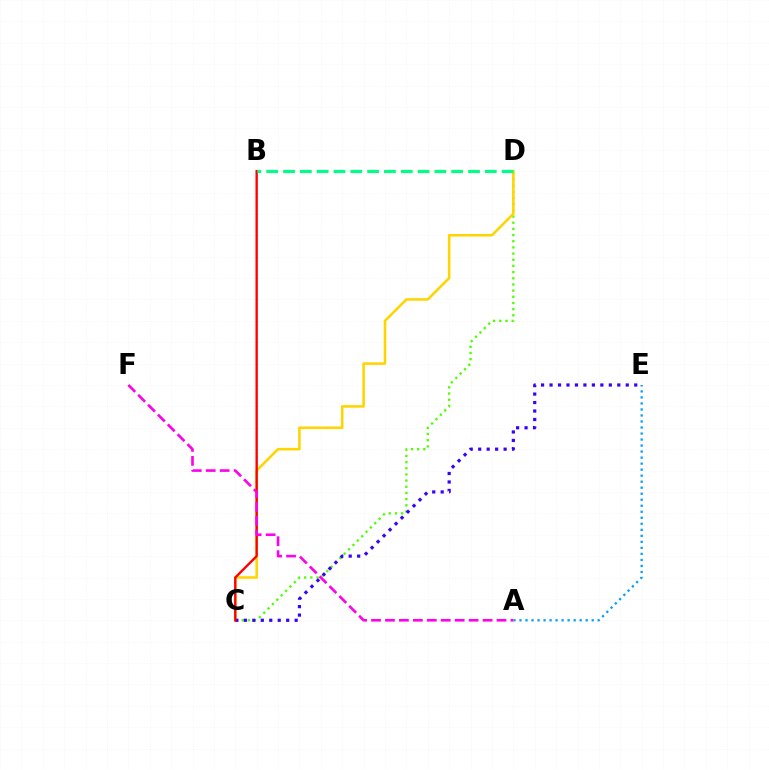{('C', 'D'): [{'color': '#4fff00', 'line_style': 'dotted', 'thickness': 1.68}, {'color': '#ffd500', 'line_style': 'solid', 'thickness': 1.85}], ('C', 'E'): [{'color': '#3700ff', 'line_style': 'dotted', 'thickness': 2.3}], ('B', 'C'): [{'color': '#ff0000', 'line_style': 'solid', 'thickness': 1.7}], ('A', 'E'): [{'color': '#009eff', 'line_style': 'dotted', 'thickness': 1.64}], ('B', 'D'): [{'color': '#00ff86', 'line_style': 'dashed', 'thickness': 2.28}], ('A', 'F'): [{'color': '#ff00ed', 'line_style': 'dashed', 'thickness': 1.89}]}